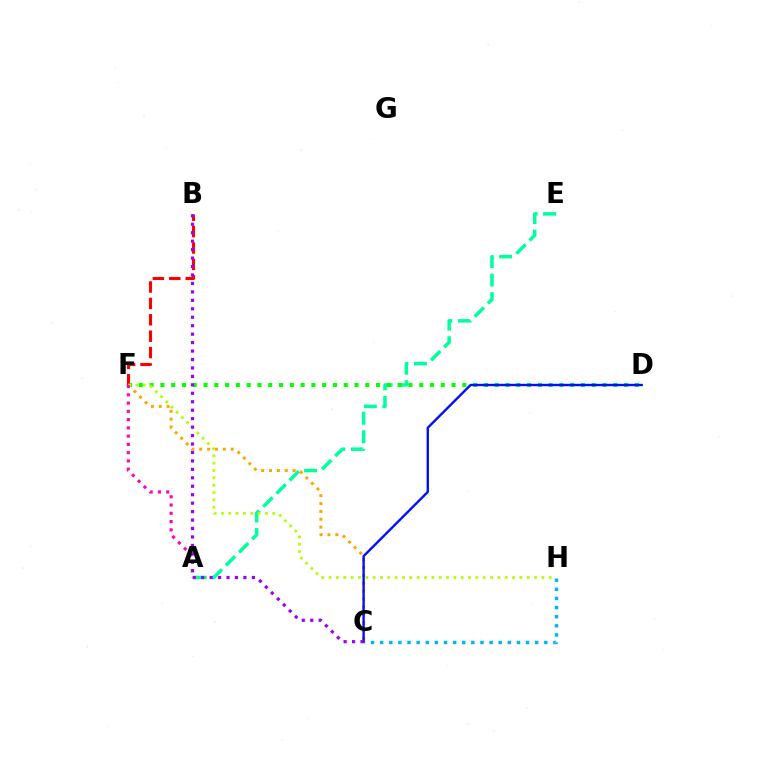{('A', 'E'): [{'color': '#00ff9d', 'line_style': 'dashed', 'thickness': 2.52}], ('D', 'F'): [{'color': '#08ff00', 'line_style': 'dotted', 'thickness': 2.93}], ('C', 'H'): [{'color': '#00b5ff', 'line_style': 'dotted', 'thickness': 2.48}], ('C', 'F'): [{'color': '#ffa500', 'line_style': 'dotted', 'thickness': 2.14}], ('B', 'F'): [{'color': '#ff0000', 'line_style': 'dashed', 'thickness': 2.23}], ('C', 'D'): [{'color': '#0010ff', 'line_style': 'solid', 'thickness': 1.72}], ('F', 'H'): [{'color': '#b3ff00', 'line_style': 'dotted', 'thickness': 1.99}], ('A', 'F'): [{'color': '#ff00bd', 'line_style': 'dotted', 'thickness': 2.24}], ('B', 'C'): [{'color': '#9b00ff', 'line_style': 'dotted', 'thickness': 2.3}]}